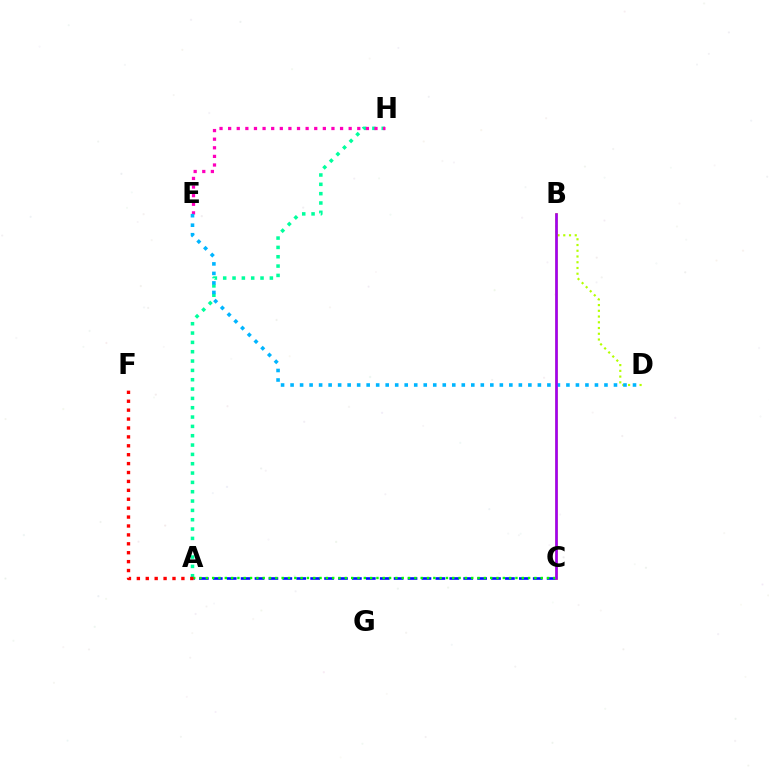{('A', 'C'): [{'color': '#0010ff', 'line_style': 'dashed', 'thickness': 1.89}, {'color': '#08ff00', 'line_style': 'dotted', 'thickness': 1.72}], ('B', 'D'): [{'color': '#b3ff00', 'line_style': 'dotted', 'thickness': 1.56}], ('A', 'H'): [{'color': '#00ff9d', 'line_style': 'dotted', 'thickness': 2.54}], ('E', 'H'): [{'color': '#ff00bd', 'line_style': 'dotted', 'thickness': 2.34}], ('B', 'C'): [{'color': '#ffa500', 'line_style': 'solid', 'thickness': 1.9}, {'color': '#9b00ff', 'line_style': 'solid', 'thickness': 1.83}], ('D', 'E'): [{'color': '#00b5ff', 'line_style': 'dotted', 'thickness': 2.58}], ('A', 'F'): [{'color': '#ff0000', 'line_style': 'dotted', 'thickness': 2.42}]}